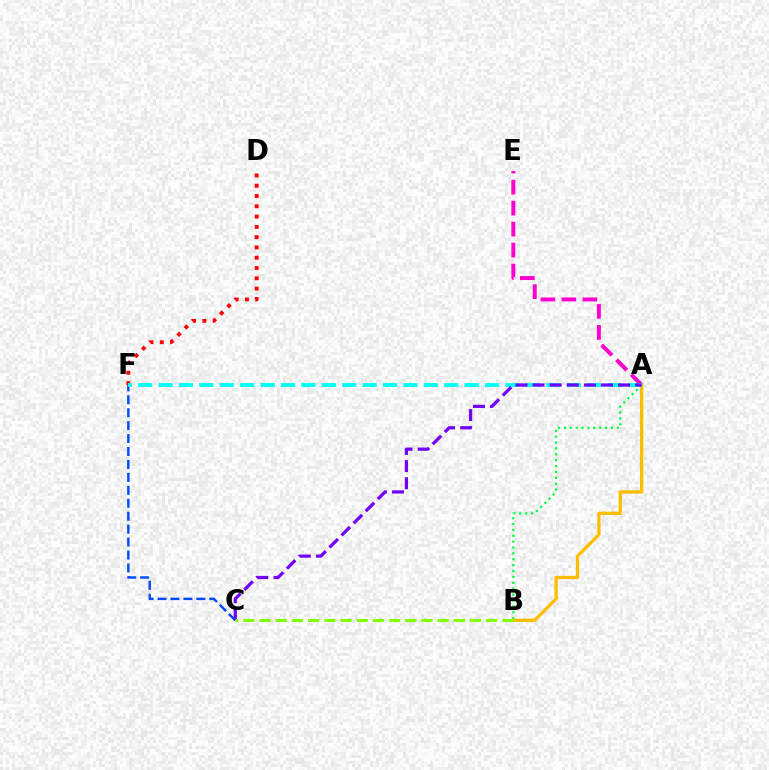{('D', 'F'): [{'color': '#ff0000', 'line_style': 'dotted', 'thickness': 2.8}], ('A', 'B'): [{'color': '#00ff39', 'line_style': 'dotted', 'thickness': 1.6}, {'color': '#ffbd00', 'line_style': 'solid', 'thickness': 2.38}], ('C', 'F'): [{'color': '#004bff', 'line_style': 'dashed', 'thickness': 1.76}], ('A', 'E'): [{'color': '#ff00cf', 'line_style': 'dashed', 'thickness': 2.85}], ('A', 'F'): [{'color': '#00fff6', 'line_style': 'dashed', 'thickness': 2.77}], ('A', 'C'): [{'color': '#7200ff', 'line_style': 'dashed', 'thickness': 2.32}], ('B', 'C'): [{'color': '#84ff00', 'line_style': 'dashed', 'thickness': 2.2}]}